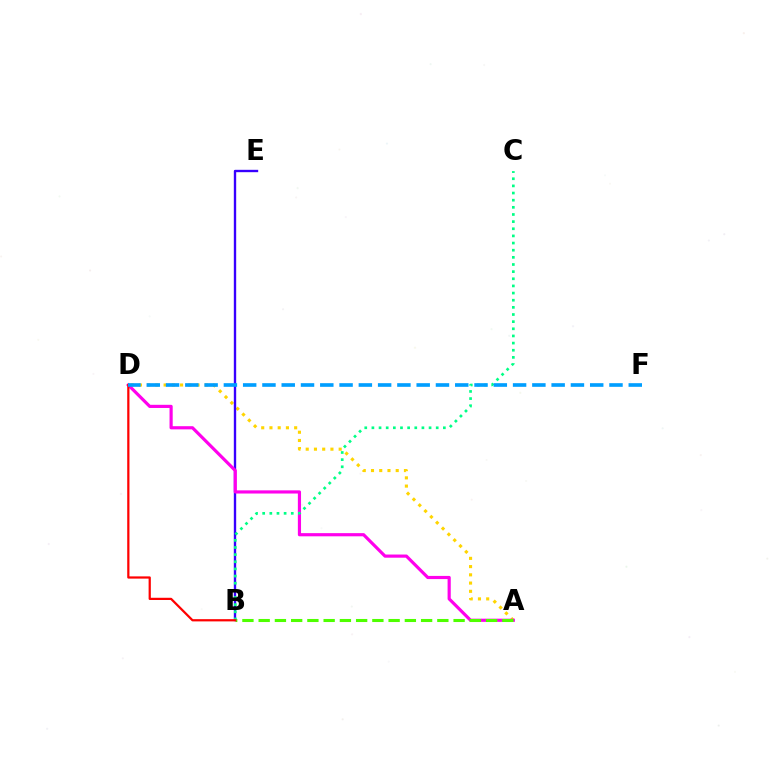{('A', 'D'): [{'color': '#ffd500', 'line_style': 'dotted', 'thickness': 2.24}, {'color': '#ff00ed', 'line_style': 'solid', 'thickness': 2.28}], ('B', 'E'): [{'color': '#3700ff', 'line_style': 'solid', 'thickness': 1.7}], ('A', 'B'): [{'color': '#4fff00', 'line_style': 'dashed', 'thickness': 2.21}], ('B', 'C'): [{'color': '#00ff86', 'line_style': 'dotted', 'thickness': 1.94}], ('B', 'D'): [{'color': '#ff0000', 'line_style': 'solid', 'thickness': 1.61}], ('D', 'F'): [{'color': '#009eff', 'line_style': 'dashed', 'thickness': 2.62}]}